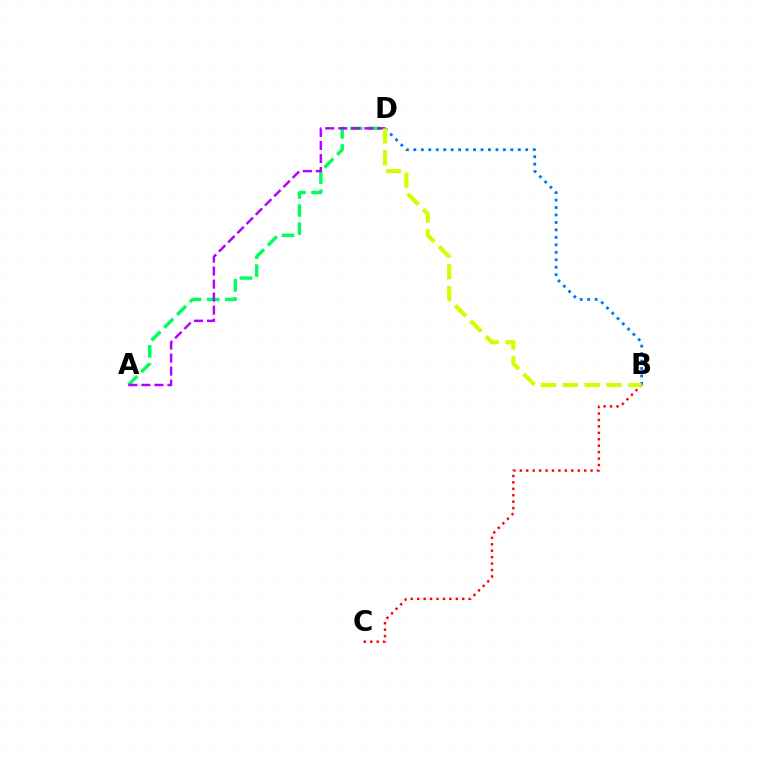{('A', 'D'): [{'color': '#00ff5c', 'line_style': 'dashed', 'thickness': 2.45}, {'color': '#b900ff', 'line_style': 'dashed', 'thickness': 1.77}], ('B', 'C'): [{'color': '#ff0000', 'line_style': 'dotted', 'thickness': 1.75}], ('B', 'D'): [{'color': '#0074ff', 'line_style': 'dotted', 'thickness': 2.03}, {'color': '#d1ff00', 'line_style': 'dashed', 'thickness': 2.97}]}